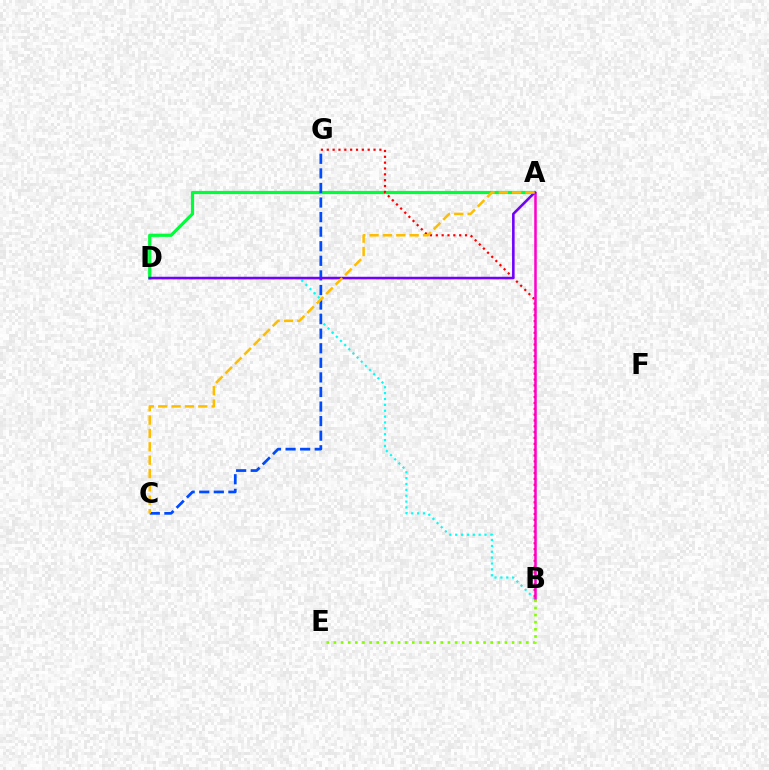{('A', 'D'): [{'color': '#00ff39', 'line_style': 'solid', 'thickness': 2.3}, {'color': '#7200ff', 'line_style': 'solid', 'thickness': 1.86}], ('B', 'D'): [{'color': '#00fff6', 'line_style': 'dotted', 'thickness': 1.59}], ('B', 'G'): [{'color': '#ff0000', 'line_style': 'dotted', 'thickness': 1.59}], ('C', 'G'): [{'color': '#004bff', 'line_style': 'dashed', 'thickness': 1.98}], ('A', 'B'): [{'color': '#ff00cf', 'line_style': 'solid', 'thickness': 1.84}], ('B', 'E'): [{'color': '#84ff00', 'line_style': 'dotted', 'thickness': 1.94}], ('A', 'C'): [{'color': '#ffbd00', 'line_style': 'dashed', 'thickness': 1.81}]}